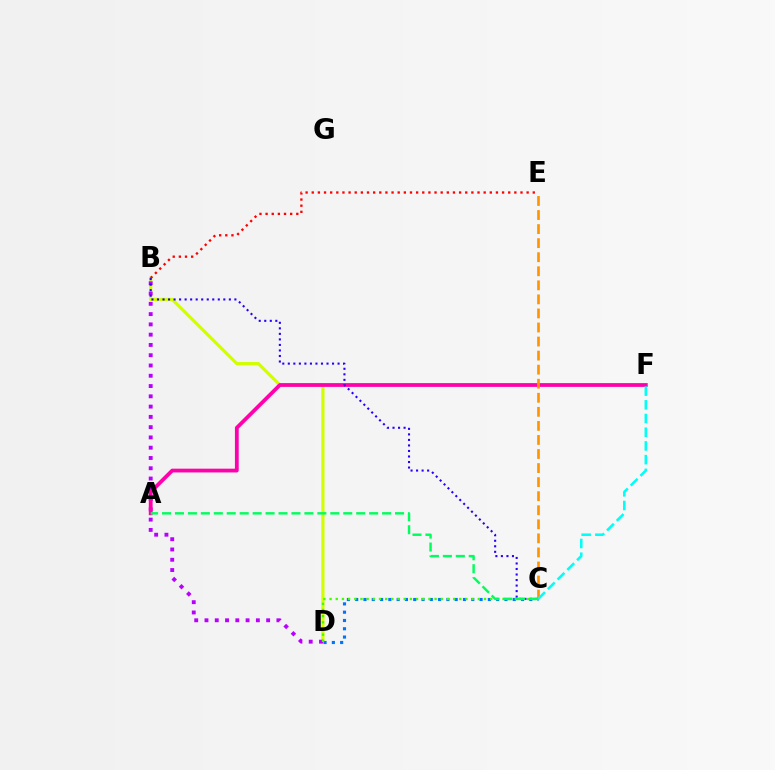{('B', 'D'): [{'color': '#d1ff00', 'line_style': 'solid', 'thickness': 2.3}, {'color': '#b900ff', 'line_style': 'dotted', 'thickness': 2.79}], ('C', 'D'): [{'color': '#0074ff', 'line_style': 'dotted', 'thickness': 2.25}, {'color': '#3dff00', 'line_style': 'dotted', 'thickness': 1.68}], ('A', 'F'): [{'color': '#ff00ac', 'line_style': 'solid', 'thickness': 2.72}], ('C', 'E'): [{'color': '#ff9400', 'line_style': 'dashed', 'thickness': 1.91}], ('B', 'E'): [{'color': '#ff0000', 'line_style': 'dotted', 'thickness': 1.67}], ('C', 'F'): [{'color': '#00fff6', 'line_style': 'dashed', 'thickness': 1.86}], ('B', 'C'): [{'color': '#2500ff', 'line_style': 'dotted', 'thickness': 1.5}], ('A', 'C'): [{'color': '#00ff5c', 'line_style': 'dashed', 'thickness': 1.76}]}